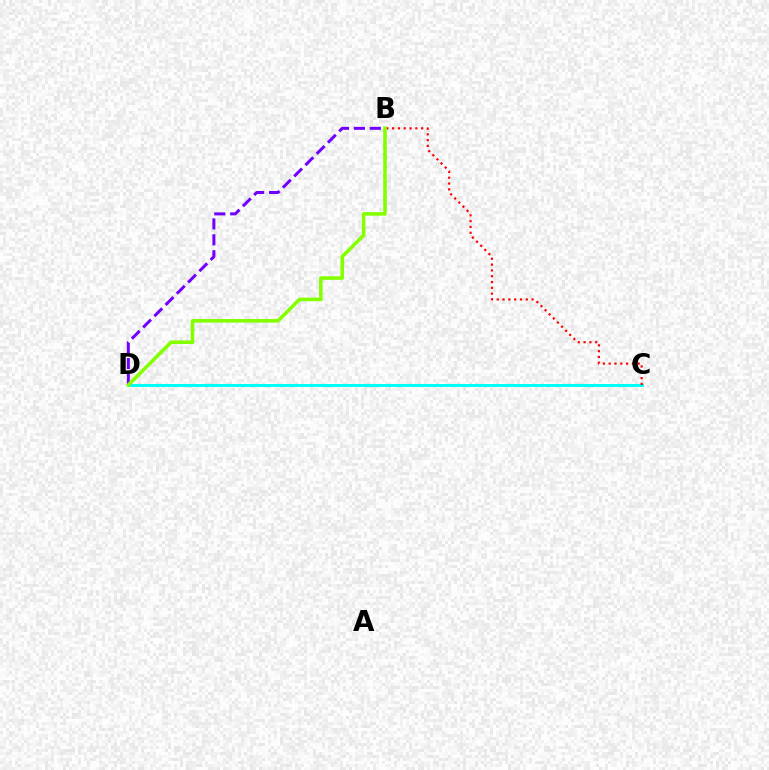{('C', 'D'): [{'color': '#00fff6', 'line_style': 'solid', 'thickness': 2.17}], ('B', 'D'): [{'color': '#7200ff', 'line_style': 'dashed', 'thickness': 2.16}, {'color': '#84ff00', 'line_style': 'solid', 'thickness': 2.59}], ('B', 'C'): [{'color': '#ff0000', 'line_style': 'dotted', 'thickness': 1.58}]}